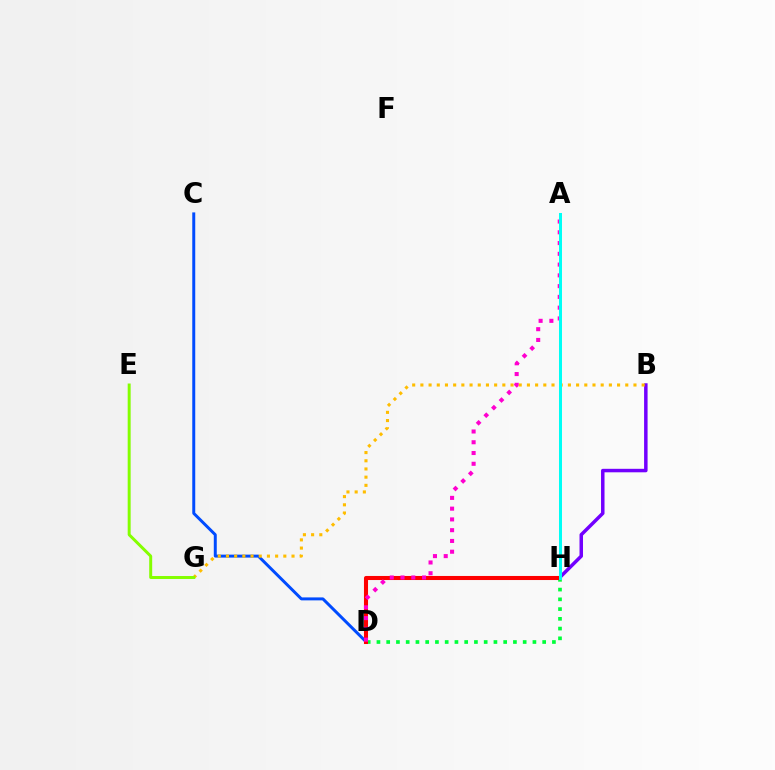{('B', 'H'): [{'color': '#7200ff', 'line_style': 'solid', 'thickness': 2.51}], ('D', 'H'): [{'color': '#00ff39', 'line_style': 'dotted', 'thickness': 2.65}, {'color': '#ff0000', 'line_style': 'solid', 'thickness': 2.93}], ('C', 'D'): [{'color': '#004bff', 'line_style': 'solid', 'thickness': 2.14}], ('B', 'G'): [{'color': '#ffbd00', 'line_style': 'dotted', 'thickness': 2.23}], ('E', 'G'): [{'color': '#84ff00', 'line_style': 'solid', 'thickness': 2.14}], ('A', 'D'): [{'color': '#ff00cf', 'line_style': 'dotted', 'thickness': 2.92}], ('A', 'H'): [{'color': '#00fff6', 'line_style': 'solid', 'thickness': 2.17}]}